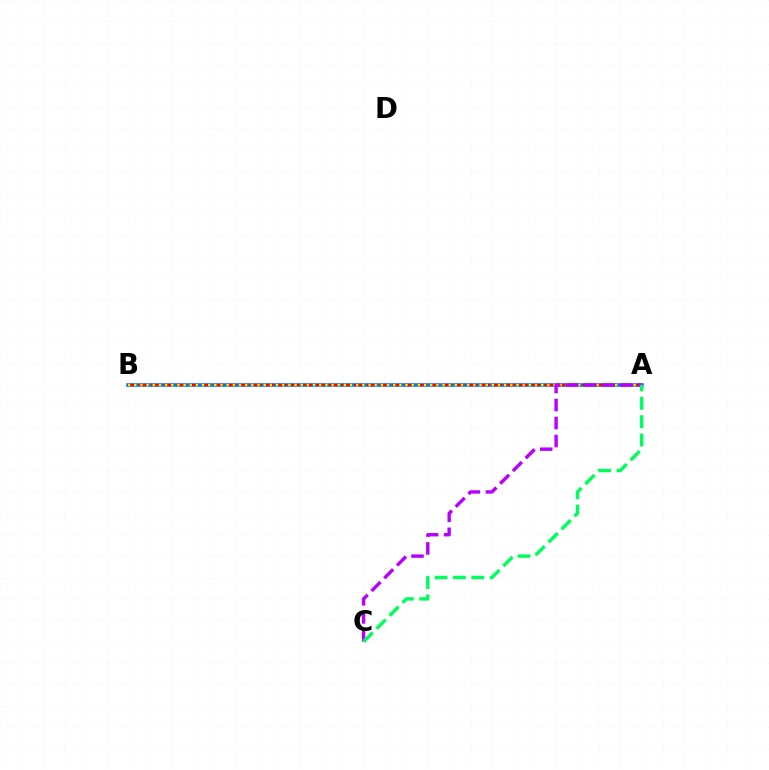{('A', 'B'): [{'color': '#0074ff', 'line_style': 'solid', 'thickness': 2.56}, {'color': '#ff0000', 'line_style': 'dashed', 'thickness': 1.72}, {'color': '#d1ff00', 'line_style': 'dotted', 'thickness': 1.68}], ('A', 'C'): [{'color': '#b900ff', 'line_style': 'dashed', 'thickness': 2.45}, {'color': '#00ff5c', 'line_style': 'dashed', 'thickness': 2.49}]}